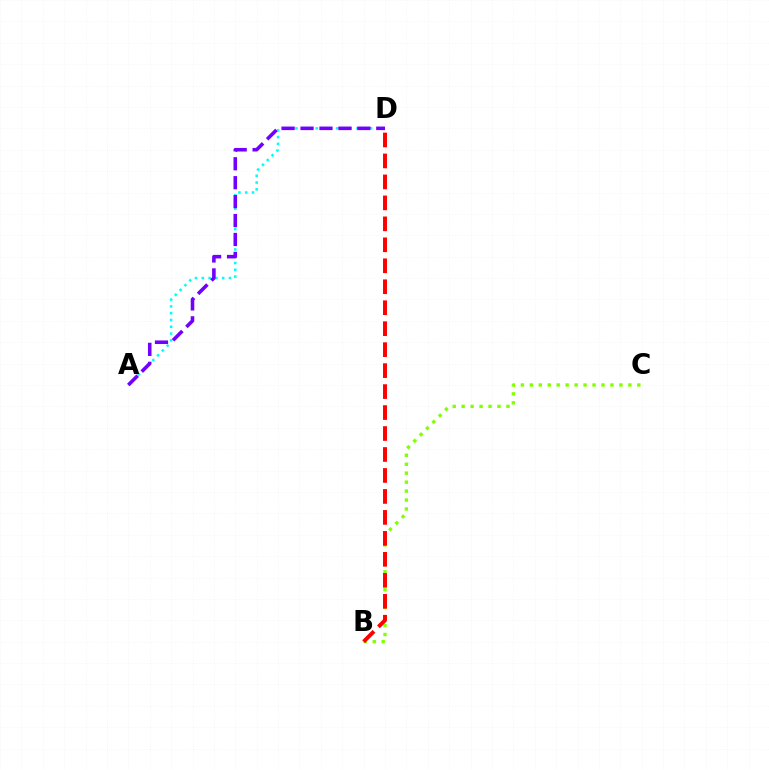{('B', 'C'): [{'color': '#84ff00', 'line_style': 'dotted', 'thickness': 2.43}], ('A', 'D'): [{'color': '#00fff6', 'line_style': 'dotted', 'thickness': 1.84}, {'color': '#7200ff', 'line_style': 'dashed', 'thickness': 2.57}], ('B', 'D'): [{'color': '#ff0000', 'line_style': 'dashed', 'thickness': 2.85}]}